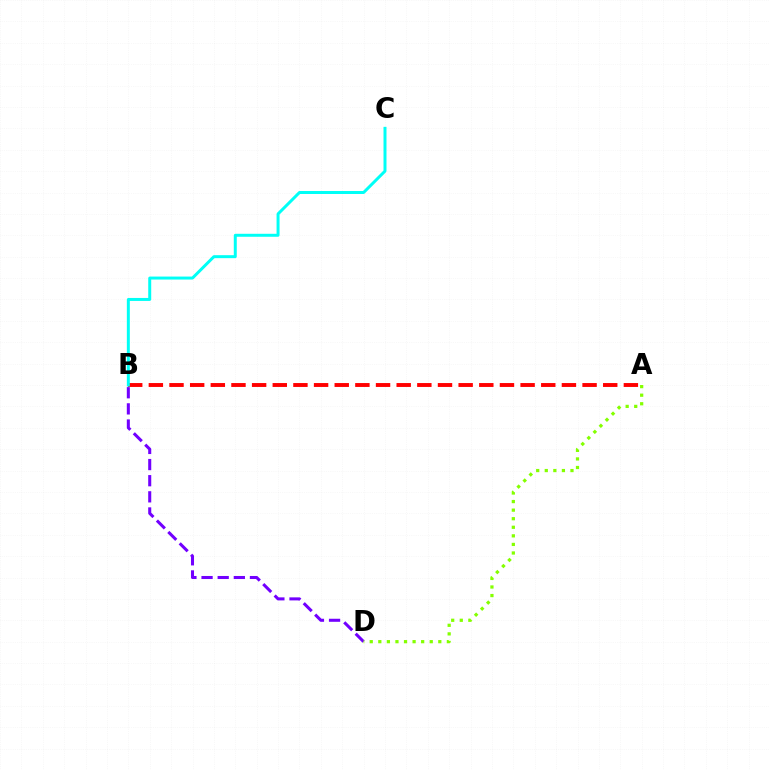{('B', 'D'): [{'color': '#7200ff', 'line_style': 'dashed', 'thickness': 2.19}], ('A', 'B'): [{'color': '#ff0000', 'line_style': 'dashed', 'thickness': 2.81}], ('A', 'D'): [{'color': '#84ff00', 'line_style': 'dotted', 'thickness': 2.33}], ('B', 'C'): [{'color': '#00fff6', 'line_style': 'solid', 'thickness': 2.15}]}